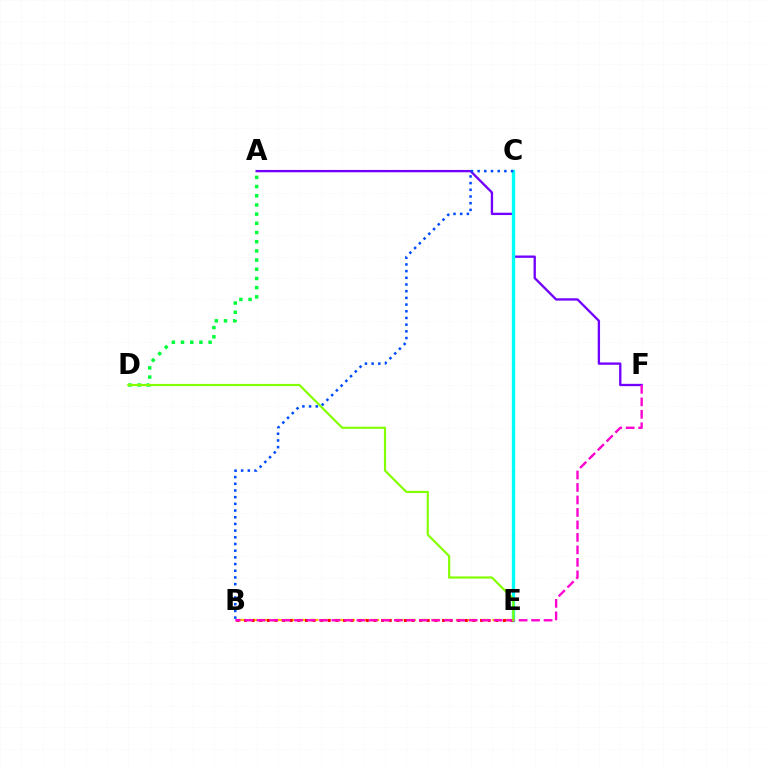{('A', 'F'): [{'color': '#7200ff', 'line_style': 'solid', 'thickness': 1.68}], ('A', 'D'): [{'color': '#00ff39', 'line_style': 'dotted', 'thickness': 2.5}], ('C', 'E'): [{'color': '#00fff6', 'line_style': 'solid', 'thickness': 2.41}], ('B', 'E'): [{'color': '#ffbd00', 'line_style': 'dashed', 'thickness': 1.65}, {'color': '#ff0000', 'line_style': 'dotted', 'thickness': 2.07}], ('B', 'C'): [{'color': '#004bff', 'line_style': 'dotted', 'thickness': 1.82}], ('B', 'F'): [{'color': '#ff00cf', 'line_style': 'dashed', 'thickness': 1.69}], ('D', 'E'): [{'color': '#84ff00', 'line_style': 'solid', 'thickness': 1.57}]}